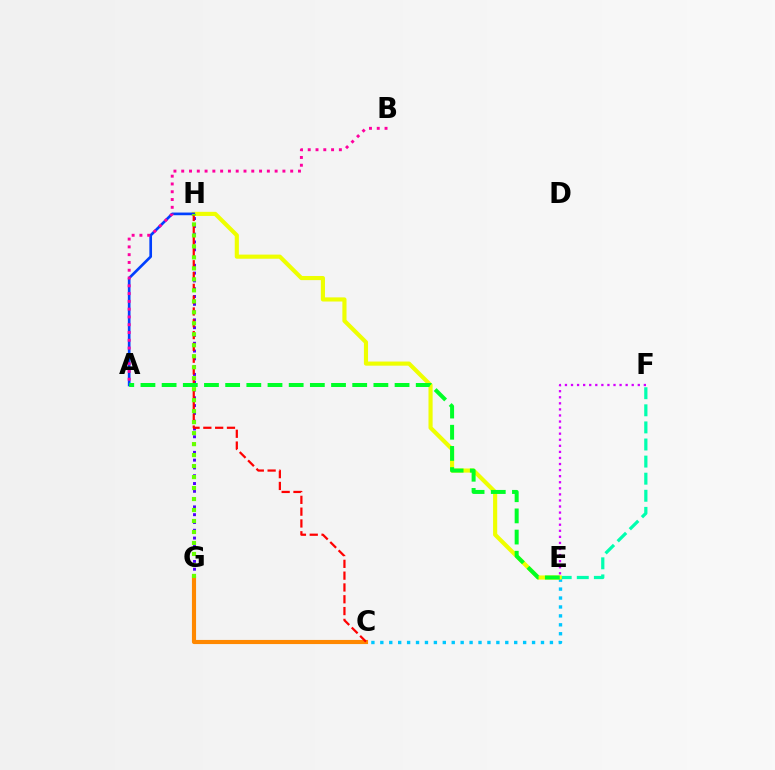{('E', 'F'): [{'color': '#d600ff', 'line_style': 'dotted', 'thickness': 1.65}, {'color': '#00ffaf', 'line_style': 'dashed', 'thickness': 2.32}], ('G', 'H'): [{'color': '#4f00ff', 'line_style': 'dotted', 'thickness': 2.12}, {'color': '#66ff00', 'line_style': 'dotted', 'thickness': 2.98}], ('C', 'E'): [{'color': '#00c7ff', 'line_style': 'dotted', 'thickness': 2.42}], ('C', 'G'): [{'color': '#ff8800', 'line_style': 'solid', 'thickness': 2.97}], ('E', 'H'): [{'color': '#eeff00', 'line_style': 'solid', 'thickness': 2.98}], ('A', 'H'): [{'color': '#003fff', 'line_style': 'solid', 'thickness': 1.92}], ('C', 'H'): [{'color': '#ff0000', 'line_style': 'dashed', 'thickness': 1.6}], ('A', 'B'): [{'color': '#ff00a0', 'line_style': 'dotted', 'thickness': 2.11}], ('A', 'E'): [{'color': '#00ff27', 'line_style': 'dashed', 'thickness': 2.88}]}